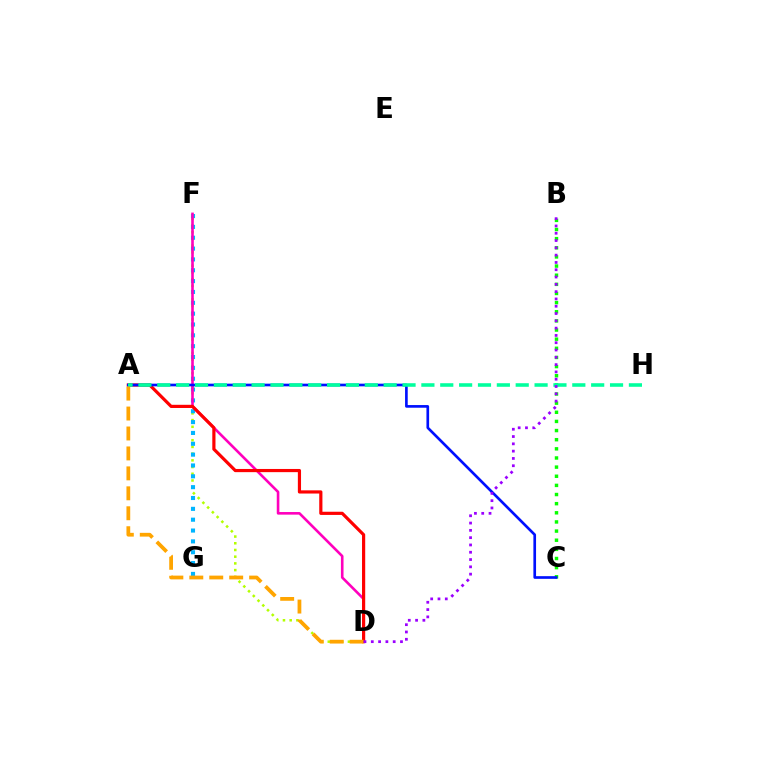{('D', 'F'): [{'color': '#b3ff00', 'line_style': 'dotted', 'thickness': 1.82}, {'color': '#ff00bd', 'line_style': 'solid', 'thickness': 1.88}], ('F', 'G'): [{'color': '#00b5ff', 'line_style': 'dotted', 'thickness': 2.95}], ('A', 'D'): [{'color': '#ff0000', 'line_style': 'solid', 'thickness': 2.29}, {'color': '#ffa500', 'line_style': 'dashed', 'thickness': 2.71}], ('B', 'C'): [{'color': '#08ff00', 'line_style': 'dotted', 'thickness': 2.48}], ('A', 'C'): [{'color': '#0010ff', 'line_style': 'solid', 'thickness': 1.92}], ('A', 'H'): [{'color': '#00ff9d', 'line_style': 'dashed', 'thickness': 2.56}], ('B', 'D'): [{'color': '#9b00ff', 'line_style': 'dotted', 'thickness': 1.98}]}